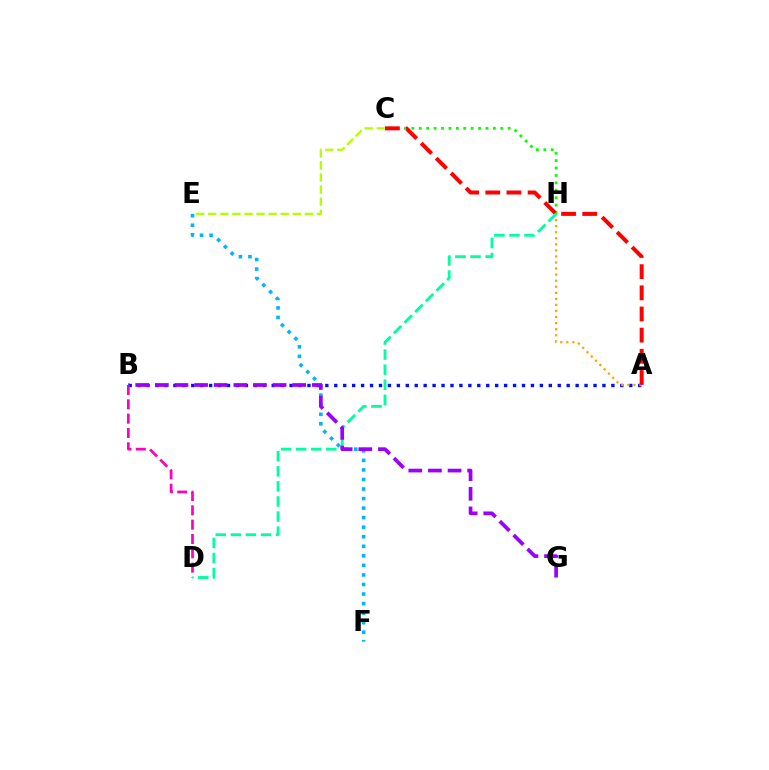{('A', 'B'): [{'color': '#0010ff', 'line_style': 'dotted', 'thickness': 2.43}], ('B', 'D'): [{'color': '#ff00bd', 'line_style': 'dashed', 'thickness': 1.95}], ('E', 'F'): [{'color': '#00b5ff', 'line_style': 'dotted', 'thickness': 2.59}], ('A', 'H'): [{'color': '#ffa500', 'line_style': 'dotted', 'thickness': 1.65}], ('C', 'H'): [{'color': '#08ff00', 'line_style': 'dotted', 'thickness': 2.01}], ('D', 'H'): [{'color': '#00ff9d', 'line_style': 'dashed', 'thickness': 2.05}], ('A', 'C'): [{'color': '#ff0000', 'line_style': 'dashed', 'thickness': 2.87}], ('B', 'G'): [{'color': '#9b00ff', 'line_style': 'dashed', 'thickness': 2.67}], ('C', 'E'): [{'color': '#b3ff00', 'line_style': 'dashed', 'thickness': 1.64}]}